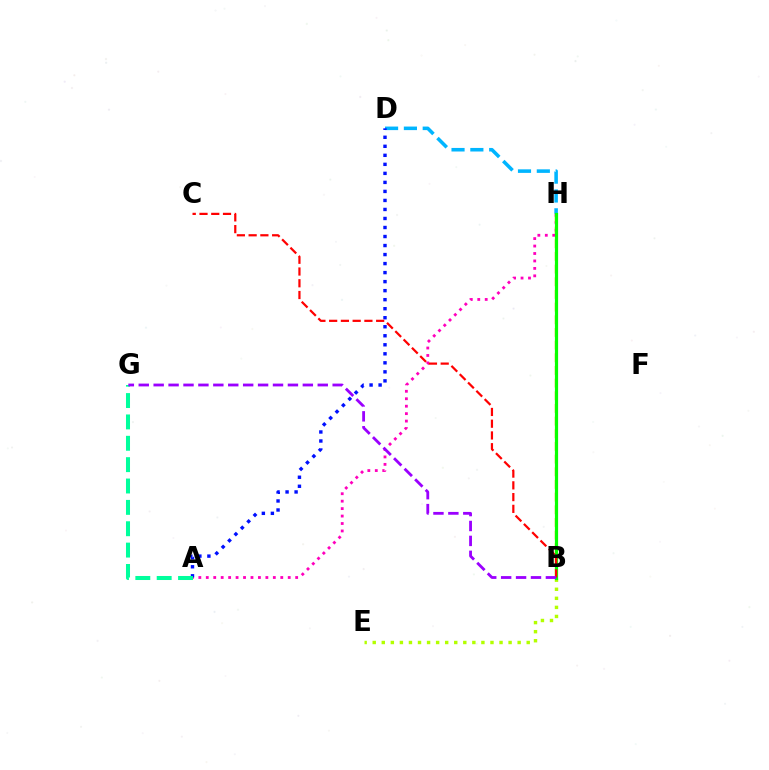{('D', 'H'): [{'color': '#00b5ff', 'line_style': 'dashed', 'thickness': 2.56}], ('B', 'E'): [{'color': '#b3ff00', 'line_style': 'dotted', 'thickness': 2.46}], ('B', 'H'): [{'color': '#ffa500', 'line_style': 'dashed', 'thickness': 1.72}, {'color': '#08ff00', 'line_style': 'solid', 'thickness': 2.3}], ('A', 'H'): [{'color': '#ff00bd', 'line_style': 'dotted', 'thickness': 2.02}], ('A', 'D'): [{'color': '#0010ff', 'line_style': 'dotted', 'thickness': 2.45}], ('A', 'G'): [{'color': '#00ff9d', 'line_style': 'dashed', 'thickness': 2.9}], ('B', 'C'): [{'color': '#ff0000', 'line_style': 'dashed', 'thickness': 1.6}], ('B', 'G'): [{'color': '#9b00ff', 'line_style': 'dashed', 'thickness': 2.03}]}